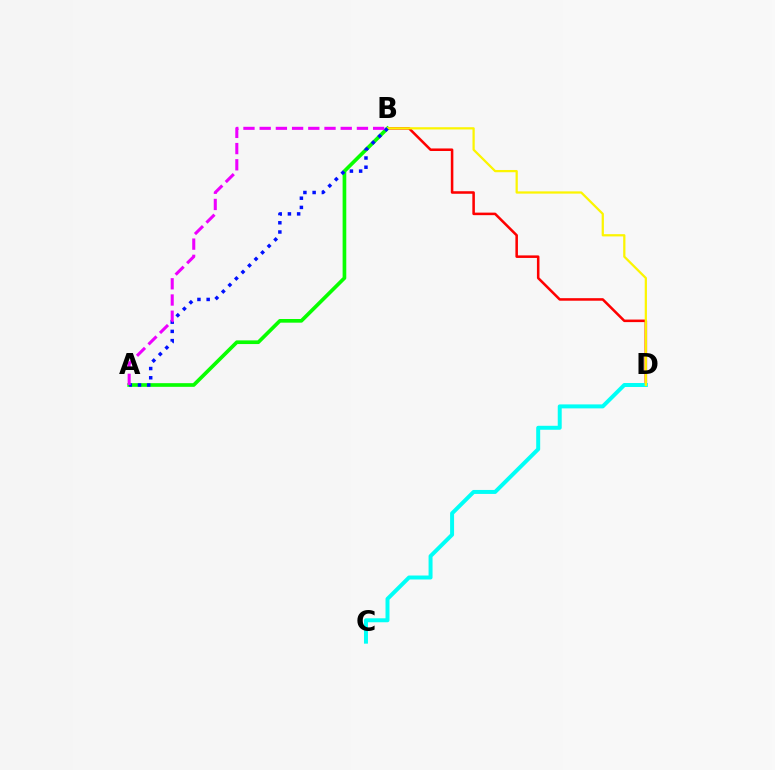{('B', 'D'): [{'color': '#ff0000', 'line_style': 'solid', 'thickness': 1.83}, {'color': '#fcf500', 'line_style': 'solid', 'thickness': 1.62}], ('A', 'B'): [{'color': '#08ff00', 'line_style': 'solid', 'thickness': 2.64}, {'color': '#0010ff', 'line_style': 'dotted', 'thickness': 2.51}, {'color': '#ee00ff', 'line_style': 'dashed', 'thickness': 2.2}], ('C', 'D'): [{'color': '#00fff6', 'line_style': 'solid', 'thickness': 2.86}]}